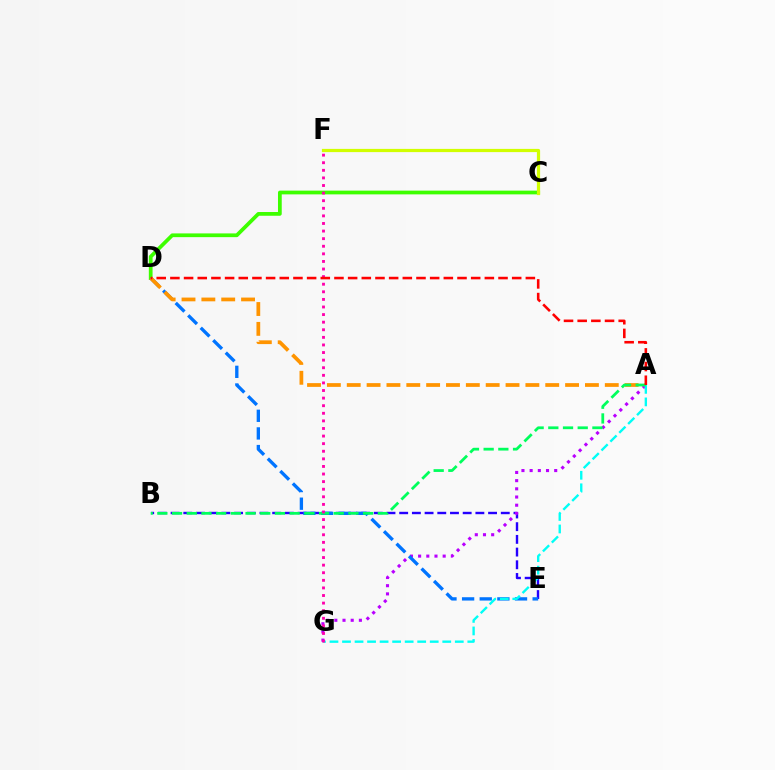{('C', 'D'): [{'color': '#3dff00', 'line_style': 'solid', 'thickness': 2.69}], ('B', 'E'): [{'color': '#2500ff', 'line_style': 'dashed', 'thickness': 1.73}], ('A', 'G'): [{'color': '#b900ff', 'line_style': 'dotted', 'thickness': 2.22}, {'color': '#00fff6', 'line_style': 'dashed', 'thickness': 1.7}], ('D', 'E'): [{'color': '#0074ff', 'line_style': 'dashed', 'thickness': 2.4}], ('A', 'D'): [{'color': '#ff9400', 'line_style': 'dashed', 'thickness': 2.7}, {'color': '#ff0000', 'line_style': 'dashed', 'thickness': 1.86}], ('A', 'B'): [{'color': '#00ff5c', 'line_style': 'dashed', 'thickness': 2.0}], ('C', 'F'): [{'color': '#d1ff00', 'line_style': 'solid', 'thickness': 2.31}], ('F', 'G'): [{'color': '#ff00ac', 'line_style': 'dotted', 'thickness': 2.06}]}